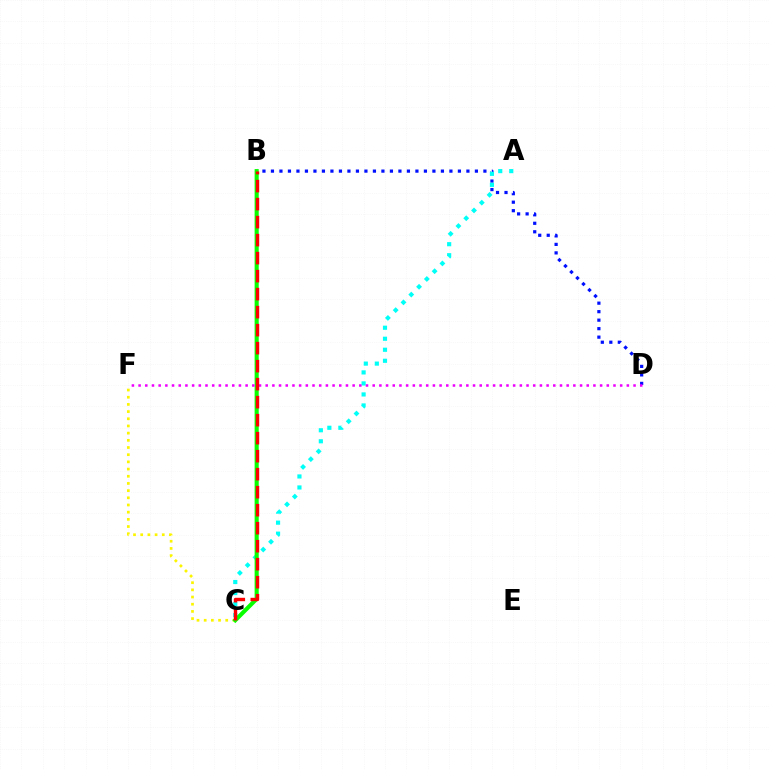{('B', 'D'): [{'color': '#0010ff', 'line_style': 'dotted', 'thickness': 2.31}], ('C', 'F'): [{'color': '#fcf500', 'line_style': 'dotted', 'thickness': 1.95}], ('A', 'C'): [{'color': '#00fff6', 'line_style': 'dotted', 'thickness': 2.99}], ('B', 'C'): [{'color': '#08ff00', 'line_style': 'solid', 'thickness': 2.95}, {'color': '#ff0000', 'line_style': 'dashed', 'thickness': 2.45}], ('D', 'F'): [{'color': '#ee00ff', 'line_style': 'dotted', 'thickness': 1.82}]}